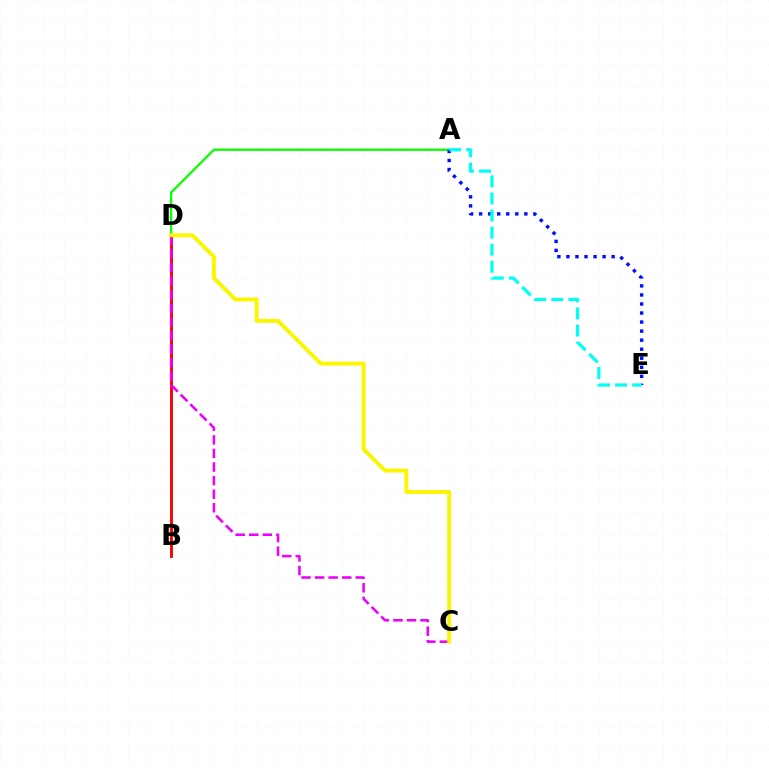{('A', 'D'): [{'color': '#08ff00', 'line_style': 'solid', 'thickness': 1.65}], ('A', 'E'): [{'color': '#0010ff', 'line_style': 'dotted', 'thickness': 2.46}, {'color': '#00fff6', 'line_style': 'dashed', 'thickness': 2.32}], ('B', 'D'): [{'color': '#ff0000', 'line_style': 'solid', 'thickness': 2.09}], ('C', 'D'): [{'color': '#ee00ff', 'line_style': 'dashed', 'thickness': 1.84}, {'color': '#fcf500', 'line_style': 'solid', 'thickness': 2.8}]}